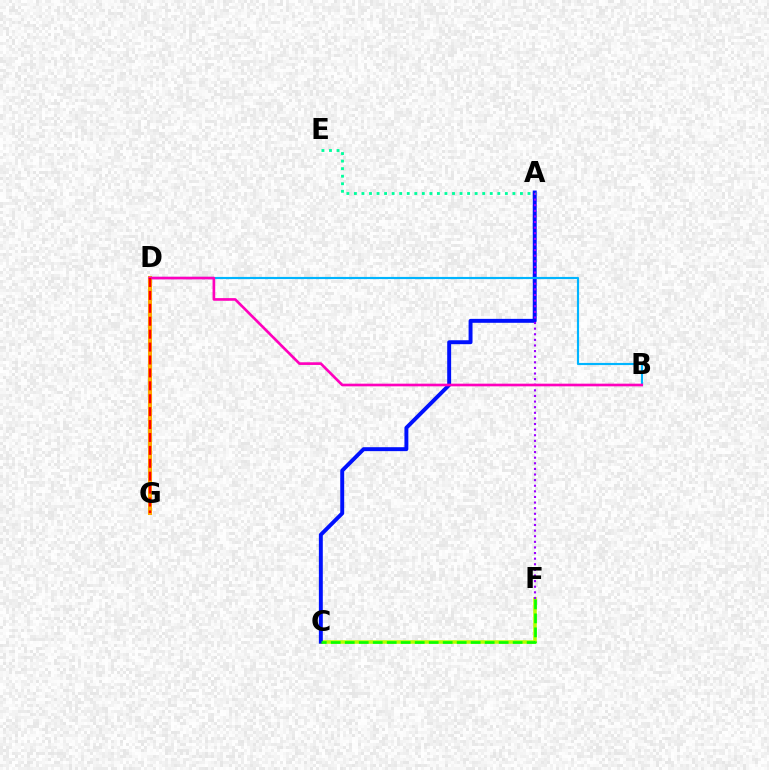{('D', 'G'): [{'color': '#ffa500', 'line_style': 'solid', 'thickness': 2.91}, {'color': '#ff0000', 'line_style': 'dashed', 'thickness': 1.75}], ('C', 'F'): [{'color': '#b3ff00', 'line_style': 'solid', 'thickness': 2.56}, {'color': '#08ff00', 'line_style': 'dashed', 'thickness': 1.9}], ('A', 'C'): [{'color': '#0010ff', 'line_style': 'solid', 'thickness': 2.83}], ('A', 'F'): [{'color': '#9b00ff', 'line_style': 'dotted', 'thickness': 1.52}], ('B', 'D'): [{'color': '#00b5ff', 'line_style': 'solid', 'thickness': 1.55}, {'color': '#ff00bd', 'line_style': 'solid', 'thickness': 1.92}], ('A', 'E'): [{'color': '#00ff9d', 'line_style': 'dotted', 'thickness': 2.05}]}